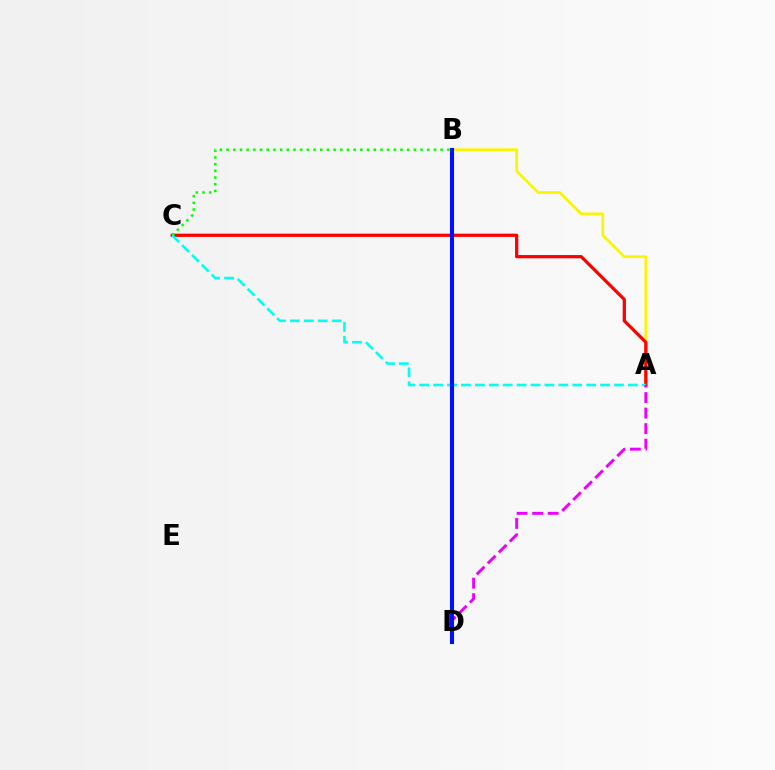{('A', 'B'): [{'color': '#fcf500', 'line_style': 'solid', 'thickness': 1.97}], ('A', 'C'): [{'color': '#ff0000', 'line_style': 'solid', 'thickness': 2.33}, {'color': '#00fff6', 'line_style': 'dashed', 'thickness': 1.89}], ('B', 'C'): [{'color': '#08ff00', 'line_style': 'dotted', 'thickness': 1.82}], ('A', 'D'): [{'color': '#ee00ff', 'line_style': 'dashed', 'thickness': 2.11}], ('B', 'D'): [{'color': '#0010ff', 'line_style': 'solid', 'thickness': 2.95}]}